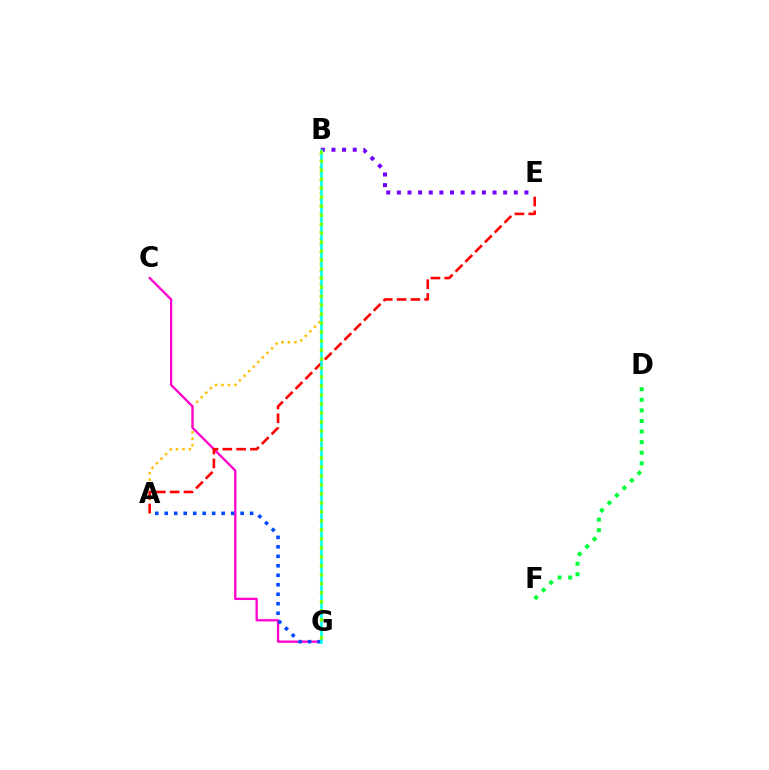{('A', 'B'): [{'color': '#ffbd00', 'line_style': 'dotted', 'thickness': 1.76}], ('D', 'F'): [{'color': '#00ff39', 'line_style': 'dotted', 'thickness': 2.87}], ('C', 'G'): [{'color': '#ff00cf', 'line_style': 'solid', 'thickness': 1.66}], ('B', 'E'): [{'color': '#7200ff', 'line_style': 'dotted', 'thickness': 2.89}], ('A', 'G'): [{'color': '#004bff', 'line_style': 'dotted', 'thickness': 2.58}], ('A', 'E'): [{'color': '#ff0000', 'line_style': 'dashed', 'thickness': 1.88}], ('B', 'G'): [{'color': '#00fff6', 'line_style': 'solid', 'thickness': 1.86}, {'color': '#84ff00', 'line_style': 'dotted', 'thickness': 2.44}]}